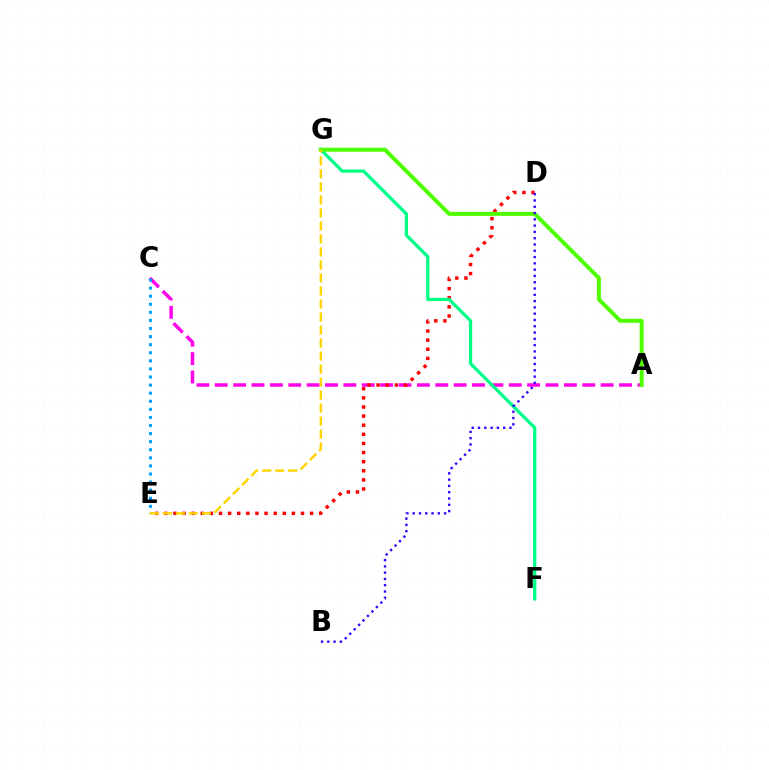{('A', 'C'): [{'color': '#ff00ed', 'line_style': 'dashed', 'thickness': 2.5}], ('D', 'E'): [{'color': '#ff0000', 'line_style': 'dotted', 'thickness': 2.48}], ('C', 'E'): [{'color': '#009eff', 'line_style': 'dotted', 'thickness': 2.2}], ('F', 'G'): [{'color': '#00ff86', 'line_style': 'solid', 'thickness': 2.35}], ('A', 'G'): [{'color': '#4fff00', 'line_style': 'solid', 'thickness': 2.87}], ('E', 'G'): [{'color': '#ffd500', 'line_style': 'dashed', 'thickness': 1.77}], ('B', 'D'): [{'color': '#3700ff', 'line_style': 'dotted', 'thickness': 1.71}]}